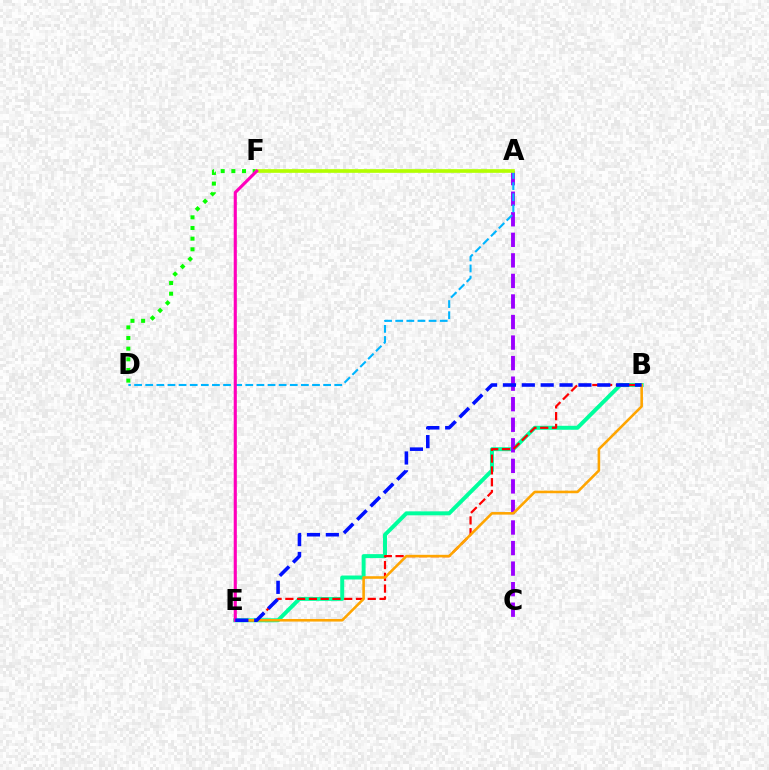{('B', 'E'): [{'color': '#00ff9d', 'line_style': 'solid', 'thickness': 2.85}, {'color': '#ff0000', 'line_style': 'dashed', 'thickness': 1.6}, {'color': '#ffa500', 'line_style': 'solid', 'thickness': 1.86}, {'color': '#0010ff', 'line_style': 'dashed', 'thickness': 2.56}], ('A', 'C'): [{'color': '#9b00ff', 'line_style': 'dashed', 'thickness': 2.79}], ('A', 'D'): [{'color': '#00b5ff', 'line_style': 'dashed', 'thickness': 1.51}], ('D', 'F'): [{'color': '#08ff00', 'line_style': 'dotted', 'thickness': 2.89}], ('A', 'F'): [{'color': '#b3ff00', 'line_style': 'solid', 'thickness': 2.64}], ('E', 'F'): [{'color': '#ff00bd', 'line_style': 'solid', 'thickness': 2.25}]}